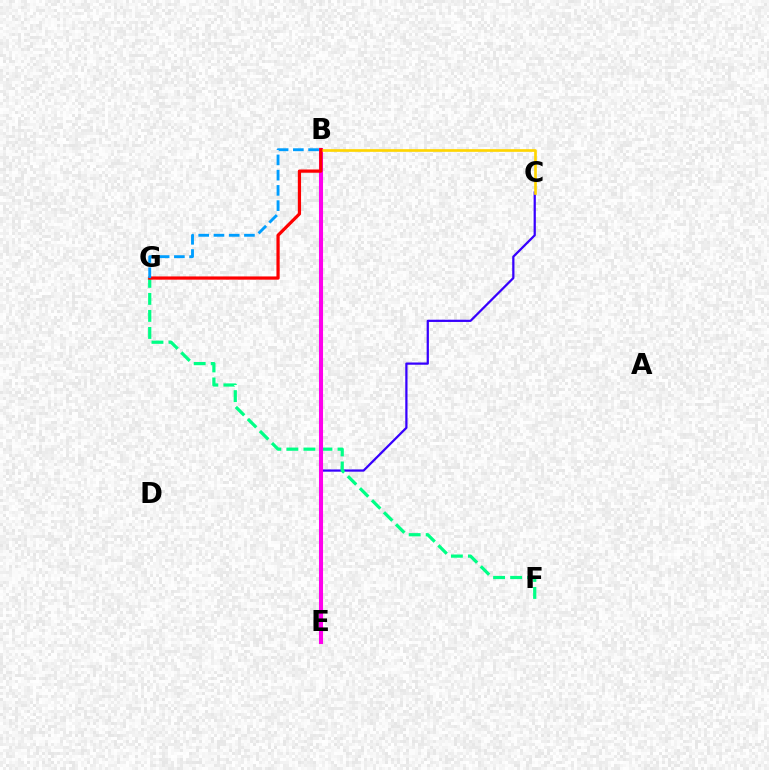{('B', 'E'): [{'color': '#4fff00', 'line_style': 'dotted', 'thickness': 2.86}, {'color': '#ff00ed', 'line_style': 'solid', 'thickness': 2.92}], ('C', 'E'): [{'color': '#3700ff', 'line_style': 'solid', 'thickness': 1.61}], ('F', 'G'): [{'color': '#00ff86', 'line_style': 'dashed', 'thickness': 2.31}], ('B', 'C'): [{'color': '#ffd500', 'line_style': 'solid', 'thickness': 1.92}], ('B', 'G'): [{'color': '#ff0000', 'line_style': 'solid', 'thickness': 2.33}, {'color': '#009eff', 'line_style': 'dashed', 'thickness': 2.07}]}